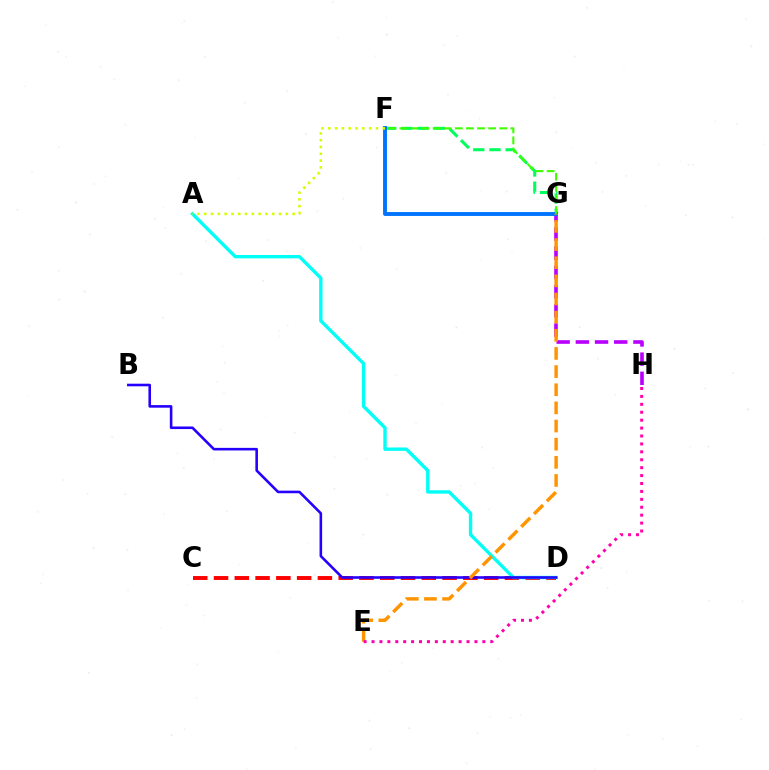{('F', 'G'): [{'color': '#00ff5c', 'line_style': 'dashed', 'thickness': 2.2}, {'color': '#0074ff', 'line_style': 'solid', 'thickness': 2.8}, {'color': '#3dff00', 'line_style': 'dashed', 'thickness': 1.51}], ('C', 'D'): [{'color': '#ff0000', 'line_style': 'dashed', 'thickness': 2.82}], ('G', 'H'): [{'color': '#b900ff', 'line_style': 'dashed', 'thickness': 2.61}], ('A', 'D'): [{'color': '#00fff6', 'line_style': 'solid', 'thickness': 2.42}], ('B', 'D'): [{'color': '#2500ff', 'line_style': 'solid', 'thickness': 1.86}], ('E', 'G'): [{'color': '#ff9400', 'line_style': 'dashed', 'thickness': 2.47}], ('A', 'F'): [{'color': '#d1ff00', 'line_style': 'dotted', 'thickness': 1.85}], ('E', 'H'): [{'color': '#ff00ac', 'line_style': 'dotted', 'thickness': 2.15}]}